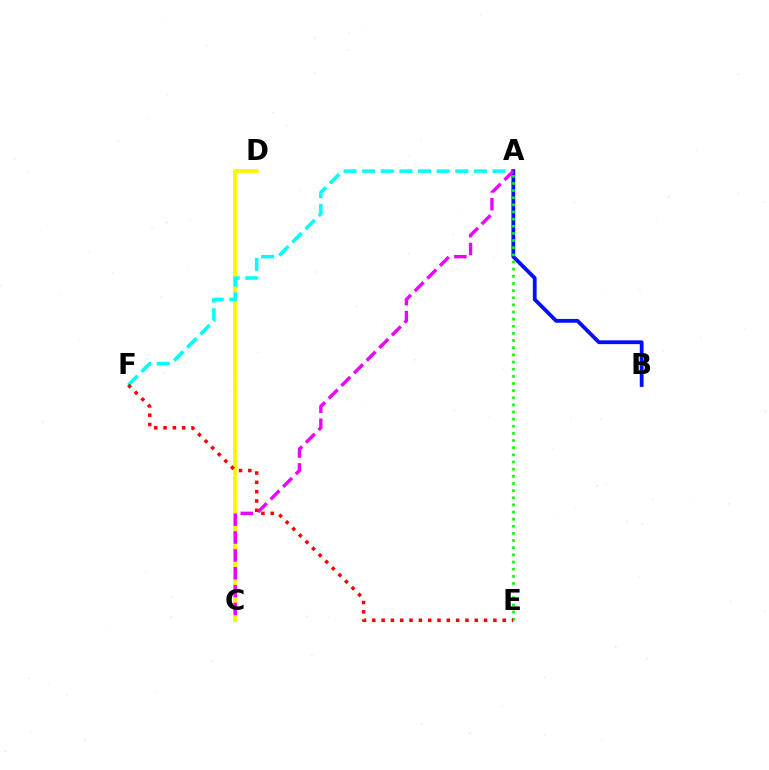{('C', 'D'): [{'color': '#fcf500', 'line_style': 'solid', 'thickness': 2.66}], ('A', 'F'): [{'color': '#00fff6', 'line_style': 'dashed', 'thickness': 2.53}], ('A', 'B'): [{'color': '#0010ff', 'line_style': 'solid', 'thickness': 2.73}], ('A', 'E'): [{'color': '#08ff00', 'line_style': 'dotted', 'thickness': 1.94}], ('A', 'C'): [{'color': '#ee00ff', 'line_style': 'dashed', 'thickness': 2.43}], ('E', 'F'): [{'color': '#ff0000', 'line_style': 'dotted', 'thickness': 2.53}]}